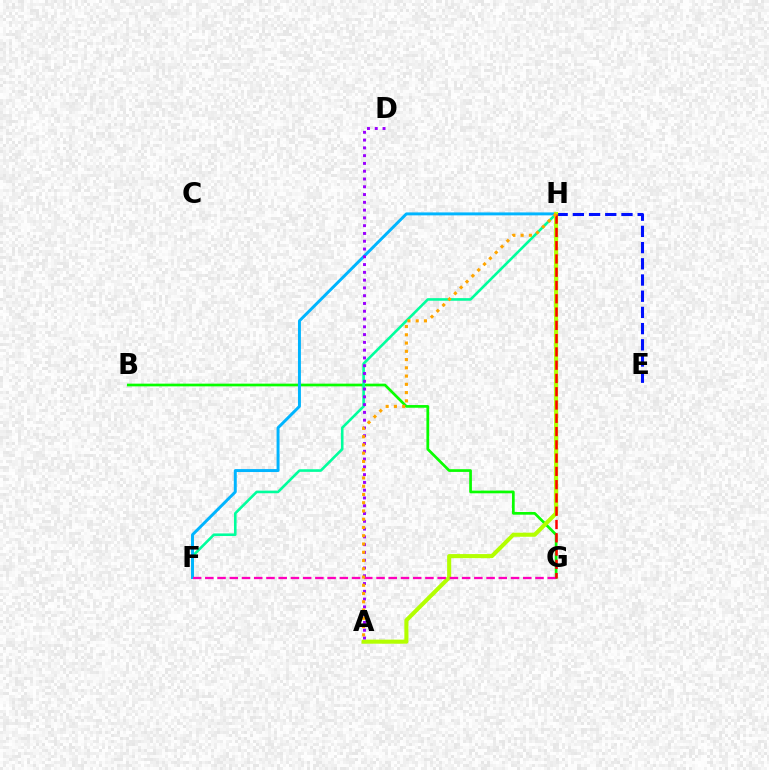{('B', 'G'): [{'color': '#08ff00', 'line_style': 'solid', 'thickness': 1.95}], ('F', 'H'): [{'color': '#00ff9d', 'line_style': 'solid', 'thickness': 1.87}, {'color': '#00b5ff', 'line_style': 'solid', 'thickness': 2.12}], ('E', 'H'): [{'color': '#0010ff', 'line_style': 'dashed', 'thickness': 2.2}], ('A', 'H'): [{'color': '#b3ff00', 'line_style': 'solid', 'thickness': 2.93}, {'color': '#ffa500', 'line_style': 'dotted', 'thickness': 2.24}], ('F', 'G'): [{'color': '#ff00bd', 'line_style': 'dashed', 'thickness': 1.66}], ('G', 'H'): [{'color': '#ff0000', 'line_style': 'dashed', 'thickness': 1.8}], ('A', 'D'): [{'color': '#9b00ff', 'line_style': 'dotted', 'thickness': 2.11}]}